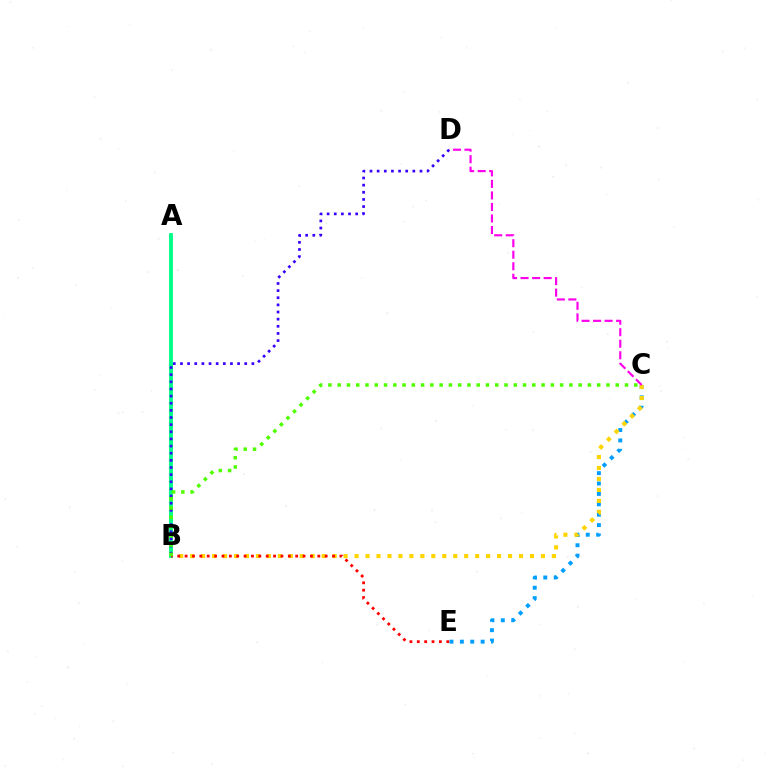{('C', 'E'): [{'color': '#009eff', 'line_style': 'dotted', 'thickness': 2.82}], ('B', 'C'): [{'color': '#ffd500', 'line_style': 'dotted', 'thickness': 2.98}, {'color': '#4fff00', 'line_style': 'dotted', 'thickness': 2.52}], ('C', 'D'): [{'color': '#ff00ed', 'line_style': 'dashed', 'thickness': 1.57}], ('A', 'B'): [{'color': '#00ff86', 'line_style': 'solid', 'thickness': 2.79}], ('B', 'E'): [{'color': '#ff0000', 'line_style': 'dotted', 'thickness': 2.0}], ('B', 'D'): [{'color': '#3700ff', 'line_style': 'dotted', 'thickness': 1.94}]}